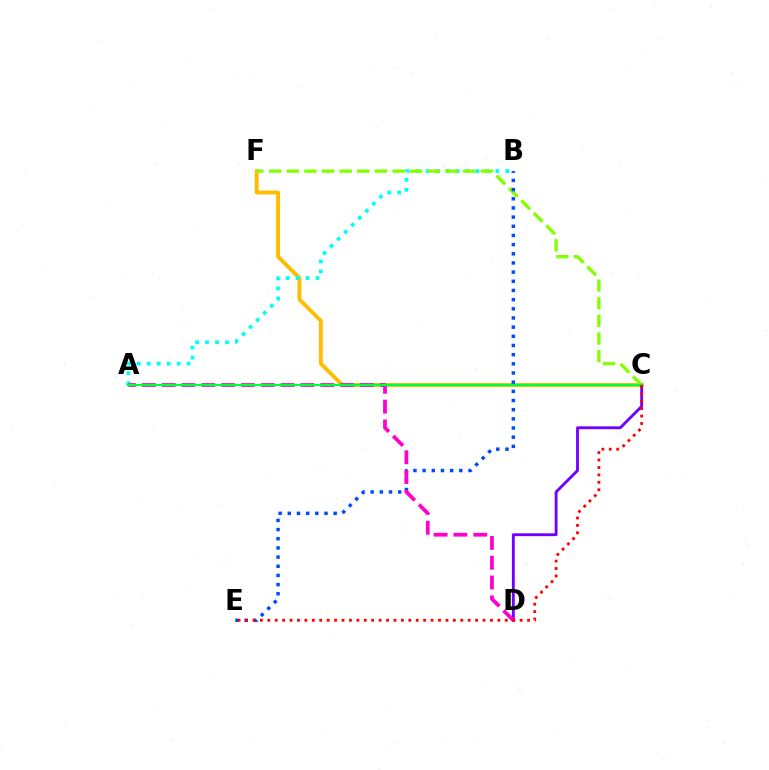{('C', 'F'): [{'color': '#ffbd00', 'line_style': 'solid', 'thickness': 2.81}, {'color': '#84ff00', 'line_style': 'dashed', 'thickness': 2.4}], ('C', 'D'): [{'color': '#7200ff', 'line_style': 'solid', 'thickness': 2.06}], ('A', 'B'): [{'color': '#00fff6', 'line_style': 'dotted', 'thickness': 2.71}], ('B', 'E'): [{'color': '#004bff', 'line_style': 'dotted', 'thickness': 2.49}], ('A', 'D'): [{'color': '#ff00cf', 'line_style': 'dashed', 'thickness': 2.69}], ('A', 'C'): [{'color': '#00ff39', 'line_style': 'solid', 'thickness': 1.62}], ('C', 'E'): [{'color': '#ff0000', 'line_style': 'dotted', 'thickness': 2.02}]}